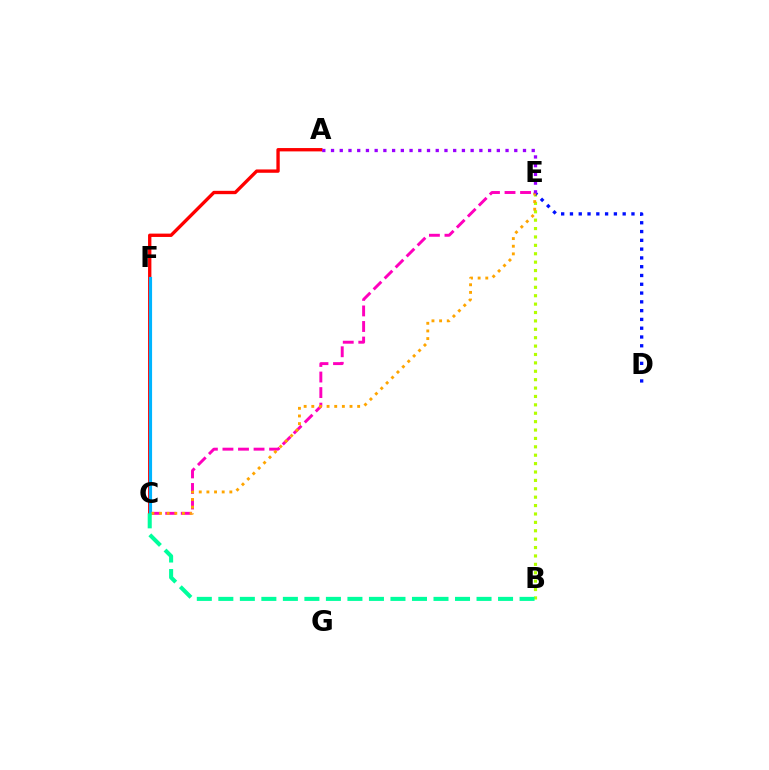{('A', 'C'): [{'color': '#ff0000', 'line_style': 'solid', 'thickness': 2.41}], ('C', 'E'): [{'color': '#ff00bd', 'line_style': 'dashed', 'thickness': 2.11}, {'color': '#ffa500', 'line_style': 'dotted', 'thickness': 2.08}], ('B', 'E'): [{'color': '#b3ff00', 'line_style': 'dotted', 'thickness': 2.28}], ('D', 'E'): [{'color': '#0010ff', 'line_style': 'dotted', 'thickness': 2.39}], ('C', 'F'): [{'color': '#08ff00', 'line_style': 'dotted', 'thickness': 2.11}, {'color': '#00b5ff', 'line_style': 'solid', 'thickness': 2.27}], ('B', 'C'): [{'color': '#00ff9d', 'line_style': 'dashed', 'thickness': 2.92}], ('A', 'E'): [{'color': '#9b00ff', 'line_style': 'dotted', 'thickness': 2.37}]}